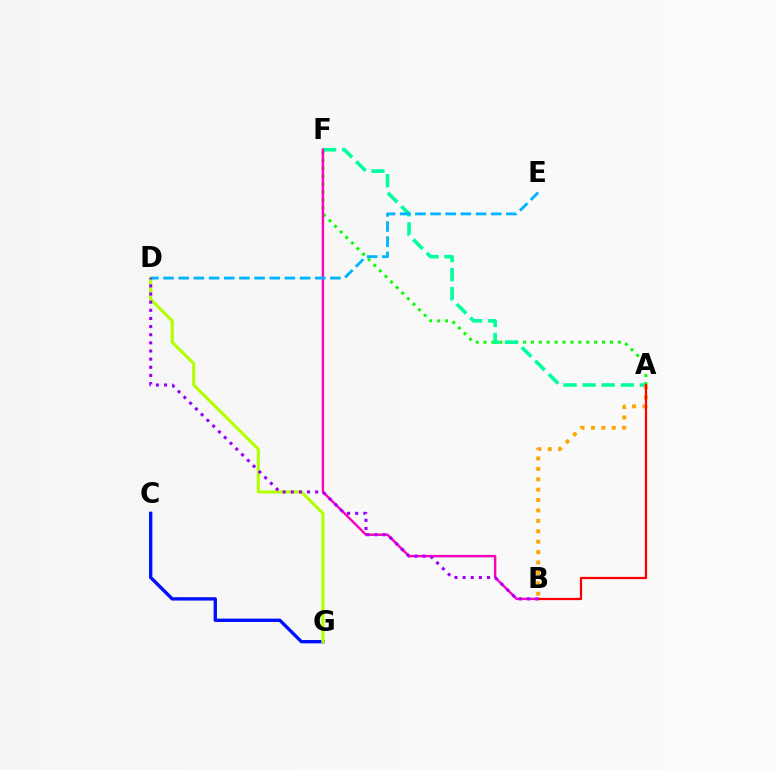{('A', 'F'): [{'color': '#08ff00', 'line_style': 'dotted', 'thickness': 2.14}, {'color': '#00ff9d', 'line_style': 'dashed', 'thickness': 2.59}], ('C', 'G'): [{'color': '#0010ff', 'line_style': 'solid', 'thickness': 2.41}], ('D', 'G'): [{'color': '#b3ff00', 'line_style': 'solid', 'thickness': 2.22}], ('B', 'F'): [{'color': '#ff00bd', 'line_style': 'solid', 'thickness': 1.75}], ('D', 'E'): [{'color': '#00b5ff', 'line_style': 'dashed', 'thickness': 2.06}], ('A', 'B'): [{'color': '#ffa500', 'line_style': 'dotted', 'thickness': 2.83}, {'color': '#ff0000', 'line_style': 'solid', 'thickness': 1.61}], ('B', 'D'): [{'color': '#9b00ff', 'line_style': 'dotted', 'thickness': 2.21}]}